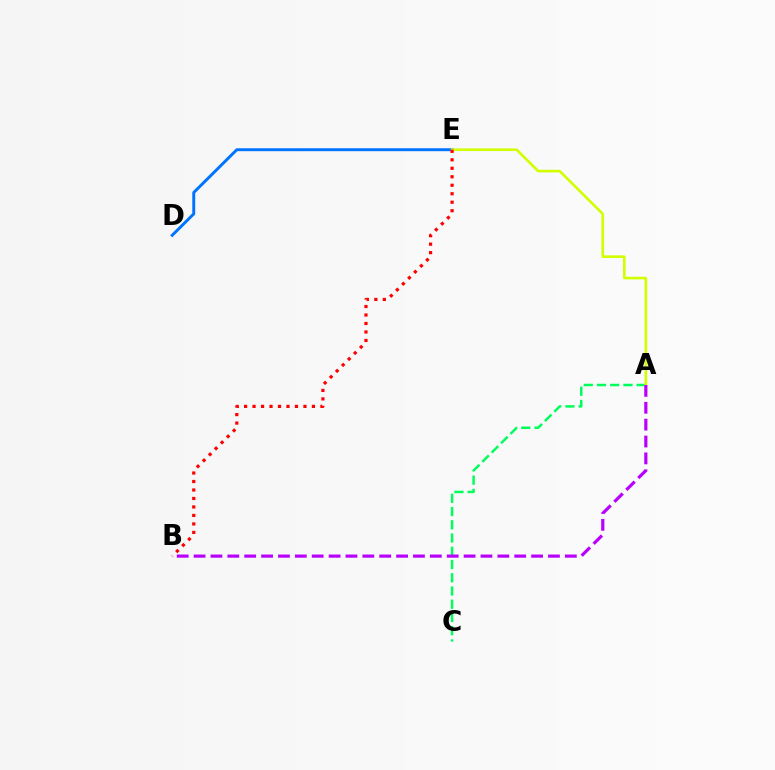{('A', 'C'): [{'color': '#00ff5c', 'line_style': 'dashed', 'thickness': 1.8}], ('D', 'E'): [{'color': '#0074ff', 'line_style': 'solid', 'thickness': 2.12}], ('A', 'E'): [{'color': '#d1ff00', 'line_style': 'solid', 'thickness': 1.89}], ('A', 'B'): [{'color': '#b900ff', 'line_style': 'dashed', 'thickness': 2.29}], ('B', 'E'): [{'color': '#ff0000', 'line_style': 'dotted', 'thickness': 2.3}]}